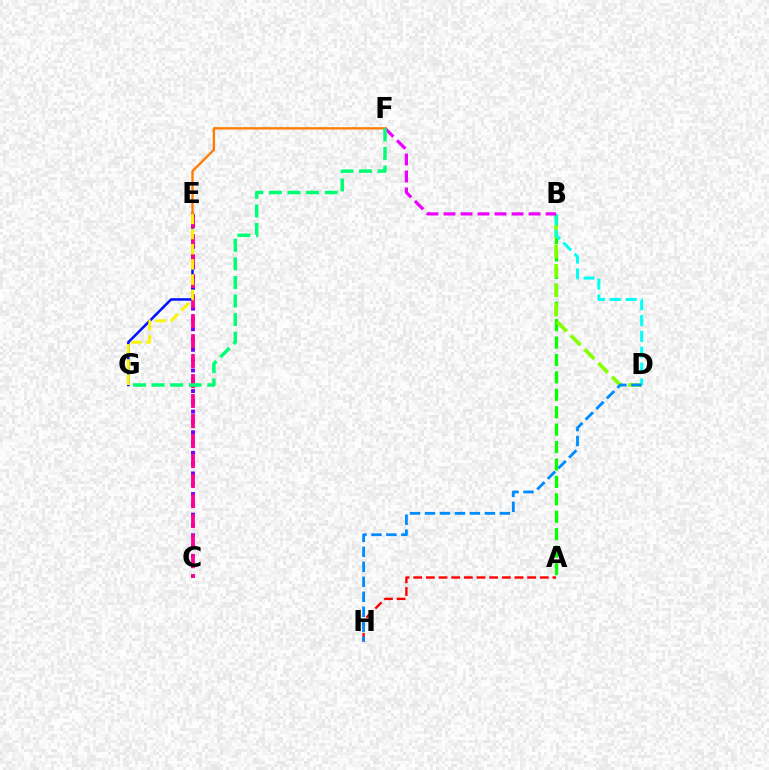{('C', 'E'): [{'color': '#7200ff', 'line_style': 'dotted', 'thickness': 2.8}, {'color': '#ff0094', 'line_style': 'dashed', 'thickness': 2.72}], ('A', 'B'): [{'color': '#08ff00', 'line_style': 'dashed', 'thickness': 2.37}], ('B', 'D'): [{'color': '#84ff00', 'line_style': 'dashed', 'thickness': 2.64}, {'color': '#00fff6', 'line_style': 'dashed', 'thickness': 2.15}], ('E', 'G'): [{'color': '#0010ff', 'line_style': 'solid', 'thickness': 1.81}, {'color': '#fcf500', 'line_style': 'dashed', 'thickness': 2.06}], ('B', 'F'): [{'color': '#ee00ff', 'line_style': 'dashed', 'thickness': 2.31}], ('A', 'H'): [{'color': '#ff0000', 'line_style': 'dashed', 'thickness': 1.72}], ('E', 'F'): [{'color': '#ff7c00', 'line_style': 'solid', 'thickness': 1.69}], ('F', 'G'): [{'color': '#00ff74', 'line_style': 'dashed', 'thickness': 2.52}], ('D', 'H'): [{'color': '#008cff', 'line_style': 'dashed', 'thickness': 2.04}]}